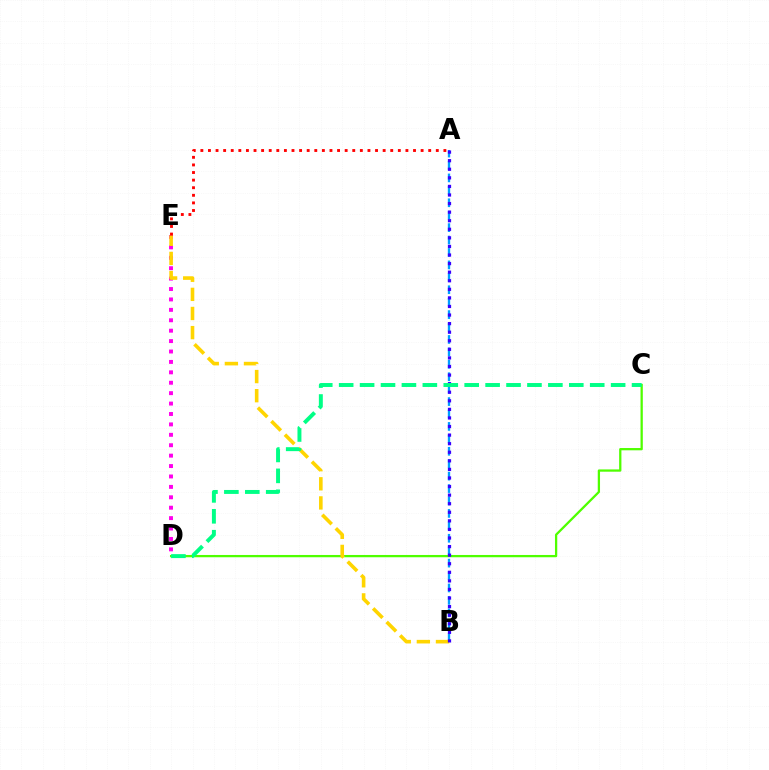{('D', 'E'): [{'color': '#ff00ed', 'line_style': 'dotted', 'thickness': 2.83}], ('A', 'B'): [{'color': '#009eff', 'line_style': 'dashed', 'thickness': 1.69}, {'color': '#3700ff', 'line_style': 'dotted', 'thickness': 2.33}], ('C', 'D'): [{'color': '#4fff00', 'line_style': 'solid', 'thickness': 1.64}, {'color': '#00ff86', 'line_style': 'dashed', 'thickness': 2.84}], ('B', 'E'): [{'color': '#ffd500', 'line_style': 'dashed', 'thickness': 2.6}], ('A', 'E'): [{'color': '#ff0000', 'line_style': 'dotted', 'thickness': 2.06}]}